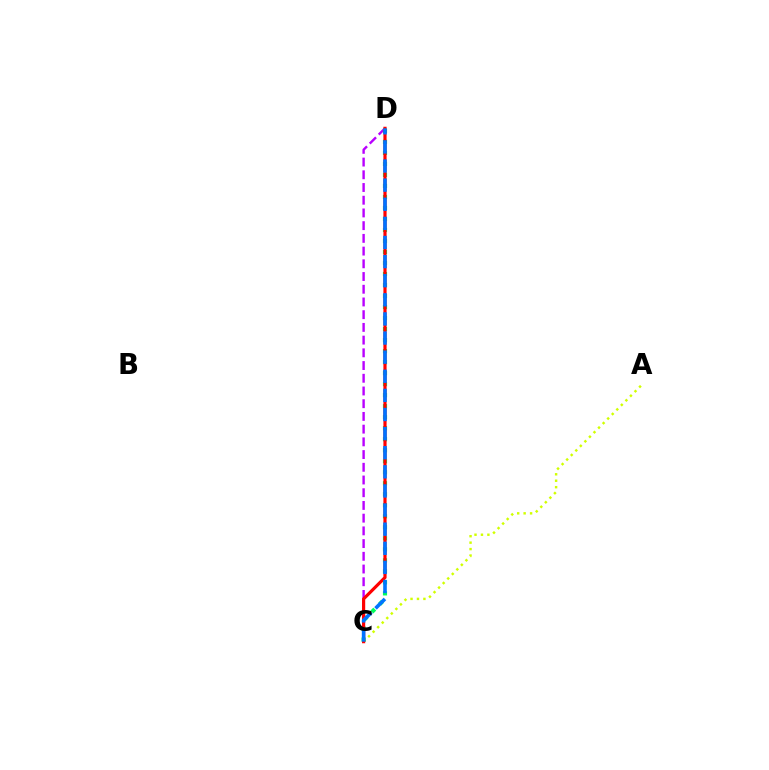{('A', 'C'): [{'color': '#d1ff00', 'line_style': 'dotted', 'thickness': 1.75}], ('C', 'D'): [{'color': '#b900ff', 'line_style': 'dashed', 'thickness': 1.73}, {'color': '#00ff5c', 'line_style': 'dotted', 'thickness': 2.99}, {'color': '#ff0000', 'line_style': 'solid', 'thickness': 2.29}, {'color': '#0074ff', 'line_style': 'dashed', 'thickness': 2.6}]}